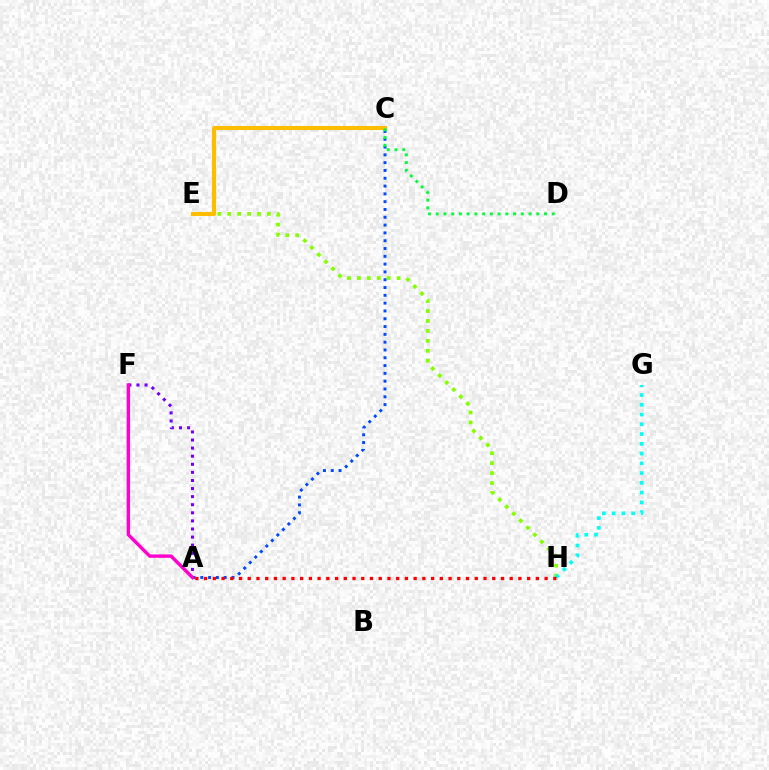{('A', 'F'): [{'color': '#7200ff', 'line_style': 'dotted', 'thickness': 2.2}, {'color': '#ff00cf', 'line_style': 'solid', 'thickness': 2.44}], ('E', 'H'): [{'color': '#84ff00', 'line_style': 'dotted', 'thickness': 2.7}], ('A', 'C'): [{'color': '#004bff', 'line_style': 'dotted', 'thickness': 2.12}], ('C', 'E'): [{'color': '#ffbd00', 'line_style': 'solid', 'thickness': 2.92}], ('G', 'H'): [{'color': '#00fff6', 'line_style': 'dotted', 'thickness': 2.65}], ('A', 'H'): [{'color': '#ff0000', 'line_style': 'dotted', 'thickness': 2.37}], ('C', 'D'): [{'color': '#00ff39', 'line_style': 'dotted', 'thickness': 2.1}]}